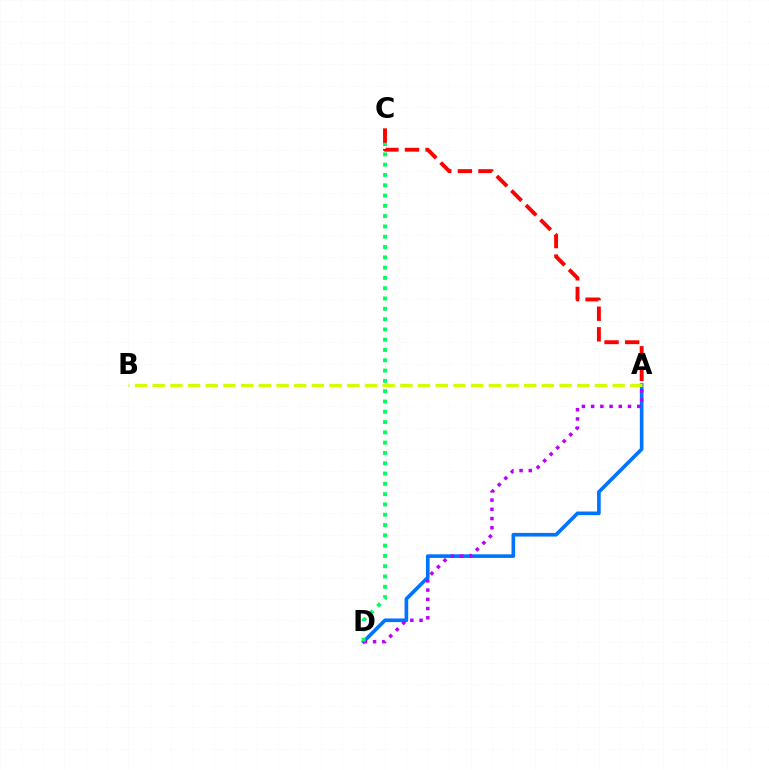{('A', 'D'): [{'color': '#0074ff', 'line_style': 'solid', 'thickness': 2.62}, {'color': '#b900ff', 'line_style': 'dotted', 'thickness': 2.51}], ('A', 'B'): [{'color': '#d1ff00', 'line_style': 'dashed', 'thickness': 2.4}], ('C', 'D'): [{'color': '#00ff5c', 'line_style': 'dotted', 'thickness': 2.8}], ('A', 'C'): [{'color': '#ff0000', 'line_style': 'dashed', 'thickness': 2.8}]}